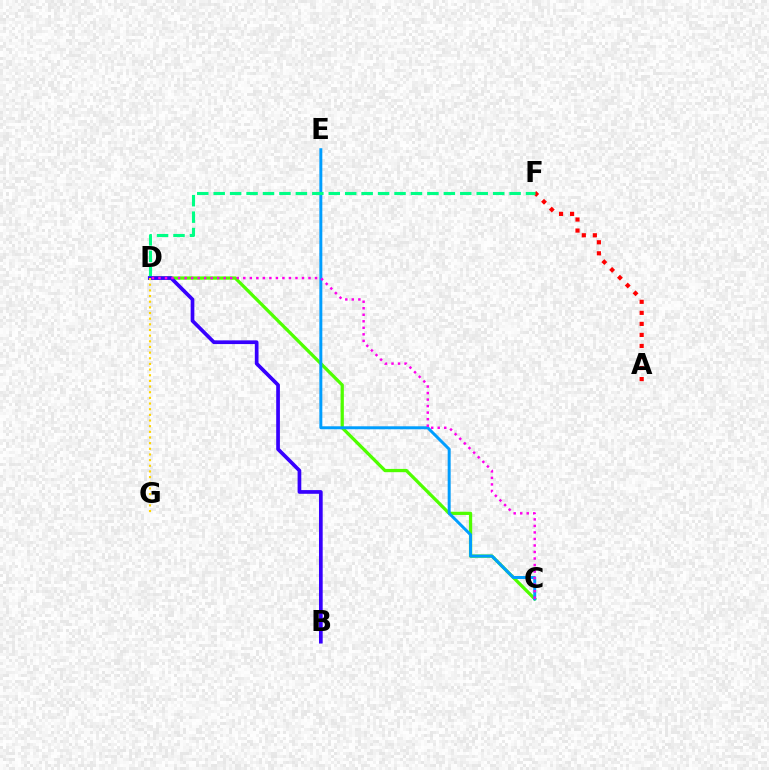{('C', 'D'): [{'color': '#4fff00', 'line_style': 'solid', 'thickness': 2.35}, {'color': '#ff00ed', 'line_style': 'dotted', 'thickness': 1.77}], ('C', 'E'): [{'color': '#009eff', 'line_style': 'solid', 'thickness': 2.14}], ('A', 'F'): [{'color': '#ff0000', 'line_style': 'dotted', 'thickness': 3.0}], ('D', 'F'): [{'color': '#00ff86', 'line_style': 'dashed', 'thickness': 2.23}], ('B', 'D'): [{'color': '#3700ff', 'line_style': 'solid', 'thickness': 2.66}], ('D', 'G'): [{'color': '#ffd500', 'line_style': 'dotted', 'thickness': 1.54}]}